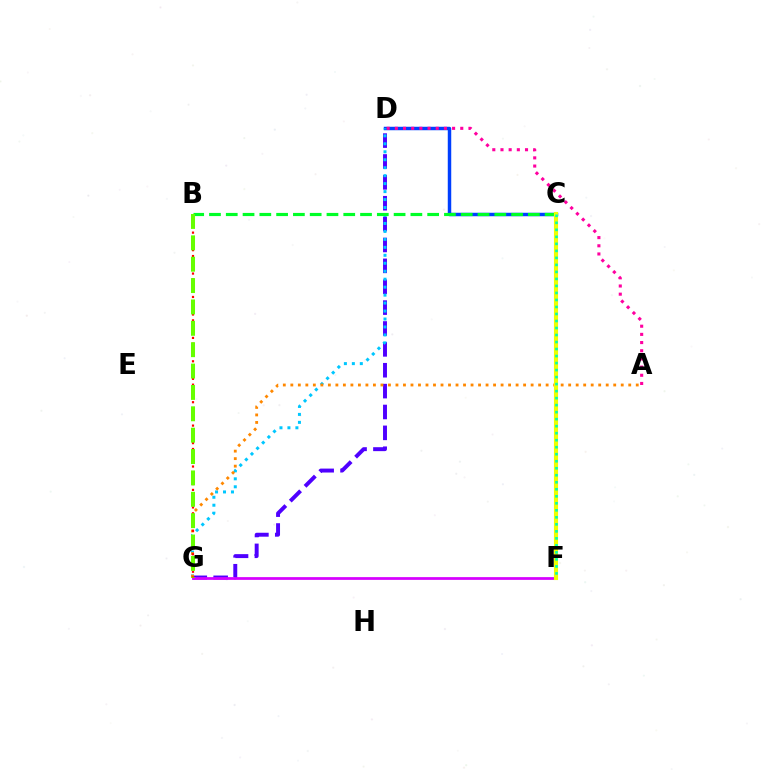{('D', 'G'): [{'color': '#4f00ff', 'line_style': 'dashed', 'thickness': 2.84}, {'color': '#00c7ff', 'line_style': 'dotted', 'thickness': 2.16}], ('C', 'D'): [{'color': '#003fff', 'line_style': 'solid', 'thickness': 2.49}], ('A', 'D'): [{'color': '#ff00a0', 'line_style': 'dotted', 'thickness': 2.22}], ('F', 'G'): [{'color': '#d600ff', 'line_style': 'solid', 'thickness': 1.98}], ('A', 'G'): [{'color': '#ff8800', 'line_style': 'dotted', 'thickness': 2.04}], ('B', 'C'): [{'color': '#00ff27', 'line_style': 'dashed', 'thickness': 2.28}], ('C', 'F'): [{'color': '#eeff00', 'line_style': 'solid', 'thickness': 2.97}, {'color': '#00ffaf', 'line_style': 'dotted', 'thickness': 1.91}], ('B', 'G'): [{'color': '#ff0000', 'line_style': 'dotted', 'thickness': 1.59}, {'color': '#66ff00', 'line_style': 'dashed', 'thickness': 2.9}]}